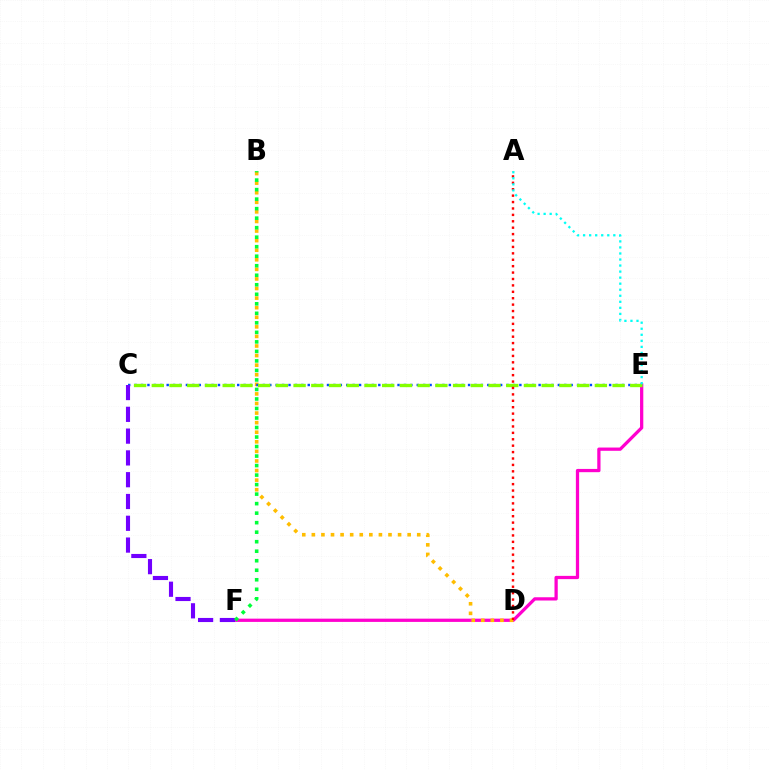{('E', 'F'): [{'color': '#ff00cf', 'line_style': 'solid', 'thickness': 2.35}], ('B', 'D'): [{'color': '#ffbd00', 'line_style': 'dotted', 'thickness': 2.6}], ('C', 'E'): [{'color': '#004bff', 'line_style': 'dotted', 'thickness': 1.74}, {'color': '#84ff00', 'line_style': 'dashed', 'thickness': 2.41}], ('C', 'F'): [{'color': '#7200ff', 'line_style': 'dashed', 'thickness': 2.96}], ('B', 'F'): [{'color': '#00ff39', 'line_style': 'dotted', 'thickness': 2.59}], ('A', 'D'): [{'color': '#ff0000', 'line_style': 'dotted', 'thickness': 1.74}], ('A', 'E'): [{'color': '#00fff6', 'line_style': 'dotted', 'thickness': 1.64}]}